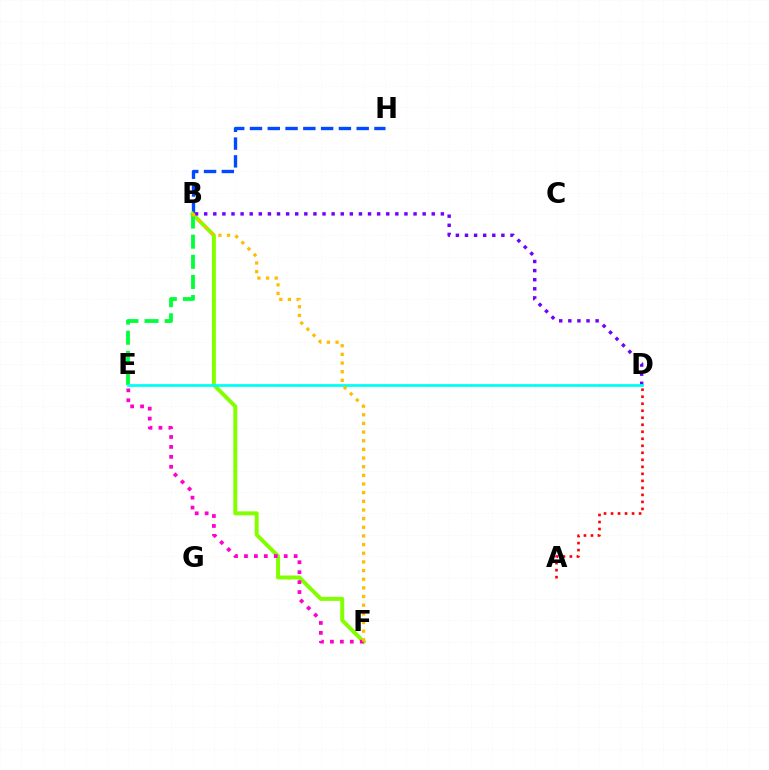{('A', 'D'): [{'color': '#ff0000', 'line_style': 'dotted', 'thickness': 1.91}], ('B', 'H'): [{'color': '#004bff', 'line_style': 'dashed', 'thickness': 2.42}], ('B', 'F'): [{'color': '#84ff00', 'line_style': 'solid', 'thickness': 2.86}, {'color': '#ffbd00', 'line_style': 'dotted', 'thickness': 2.35}], ('B', 'E'): [{'color': '#00ff39', 'line_style': 'dashed', 'thickness': 2.73}], ('B', 'D'): [{'color': '#7200ff', 'line_style': 'dotted', 'thickness': 2.47}], ('D', 'E'): [{'color': '#00fff6', 'line_style': 'solid', 'thickness': 2.01}], ('E', 'F'): [{'color': '#ff00cf', 'line_style': 'dotted', 'thickness': 2.7}]}